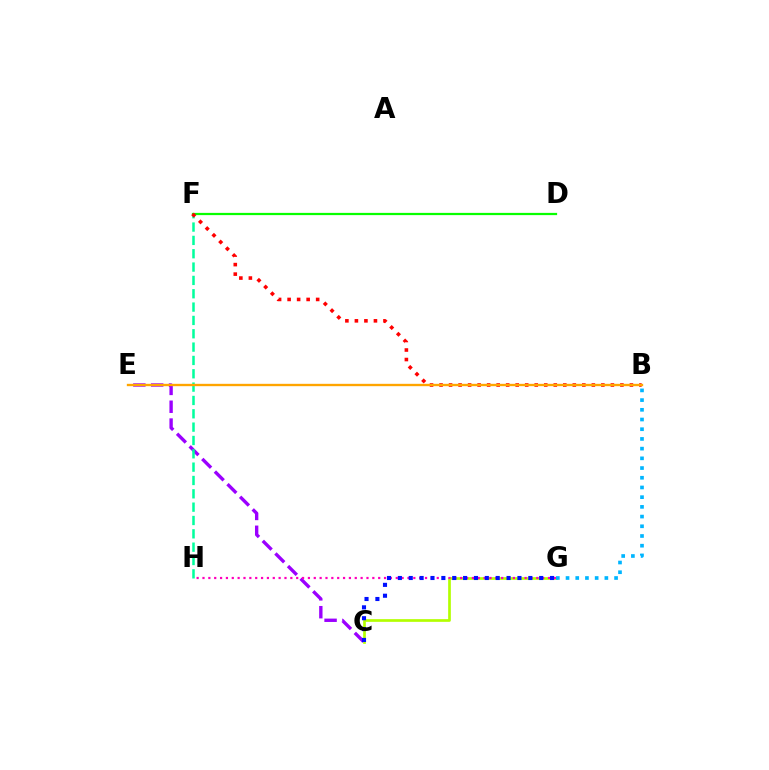{('C', 'E'): [{'color': '#9b00ff', 'line_style': 'dashed', 'thickness': 2.42}], ('C', 'G'): [{'color': '#b3ff00', 'line_style': 'solid', 'thickness': 1.94}, {'color': '#0010ff', 'line_style': 'dotted', 'thickness': 2.95}], ('G', 'H'): [{'color': '#ff00bd', 'line_style': 'dotted', 'thickness': 1.59}], ('D', 'F'): [{'color': '#08ff00', 'line_style': 'solid', 'thickness': 1.61}], ('F', 'H'): [{'color': '#00ff9d', 'line_style': 'dashed', 'thickness': 1.81}], ('B', 'F'): [{'color': '#ff0000', 'line_style': 'dotted', 'thickness': 2.59}], ('B', 'E'): [{'color': '#ffa500', 'line_style': 'solid', 'thickness': 1.69}], ('B', 'G'): [{'color': '#00b5ff', 'line_style': 'dotted', 'thickness': 2.64}]}